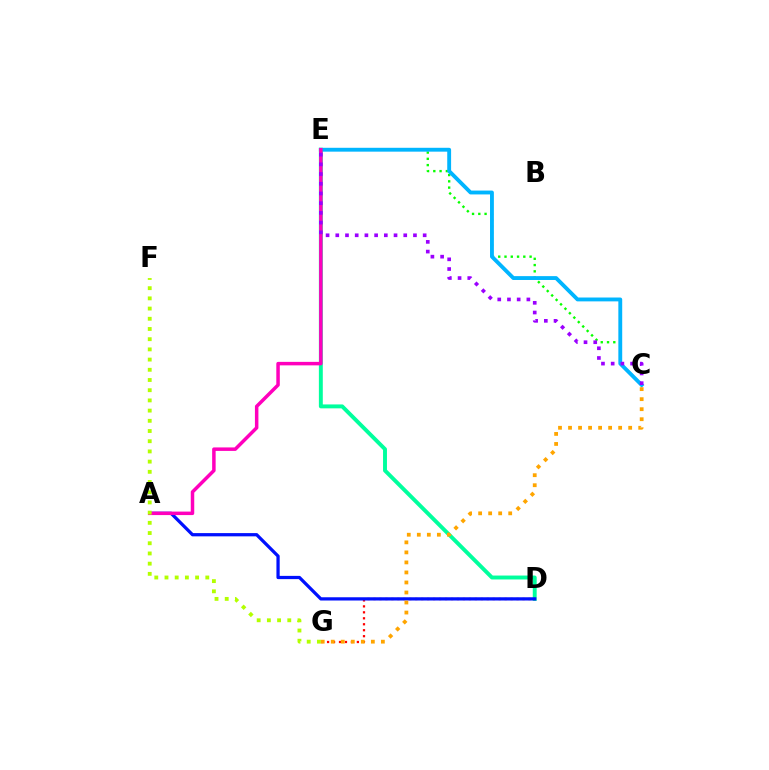{('D', 'E'): [{'color': '#00ff9d', 'line_style': 'solid', 'thickness': 2.82}], ('C', 'E'): [{'color': '#08ff00', 'line_style': 'dotted', 'thickness': 1.7}, {'color': '#00b5ff', 'line_style': 'solid', 'thickness': 2.78}, {'color': '#9b00ff', 'line_style': 'dotted', 'thickness': 2.64}], ('D', 'G'): [{'color': '#ff0000', 'line_style': 'dotted', 'thickness': 1.62}], ('A', 'D'): [{'color': '#0010ff', 'line_style': 'solid', 'thickness': 2.34}], ('A', 'E'): [{'color': '#ff00bd', 'line_style': 'solid', 'thickness': 2.51}], ('F', 'G'): [{'color': '#b3ff00', 'line_style': 'dotted', 'thickness': 2.77}], ('C', 'G'): [{'color': '#ffa500', 'line_style': 'dotted', 'thickness': 2.72}]}